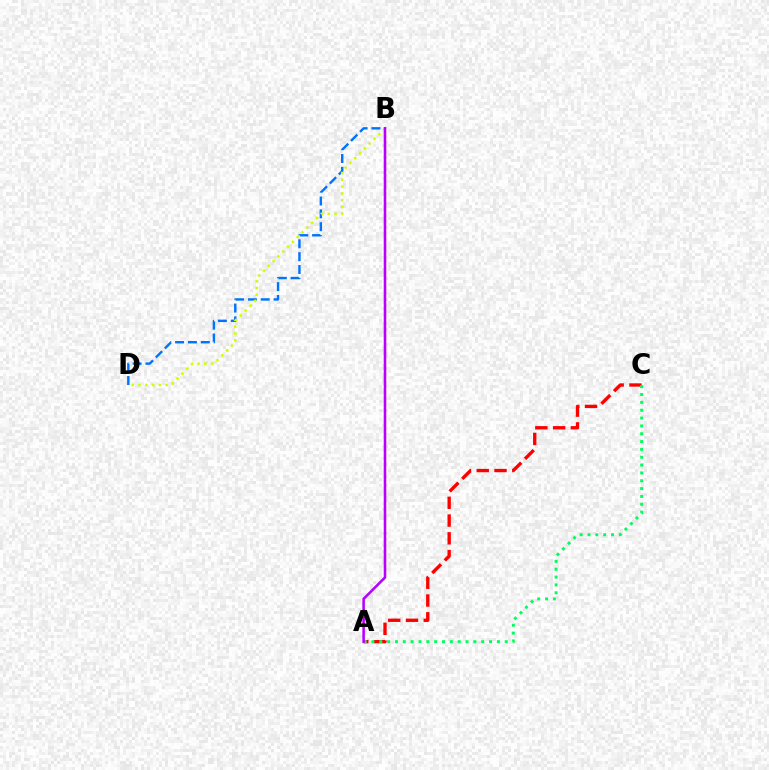{('B', 'D'): [{'color': '#0074ff', 'line_style': 'dashed', 'thickness': 1.74}, {'color': '#d1ff00', 'line_style': 'dotted', 'thickness': 1.84}], ('A', 'C'): [{'color': '#ff0000', 'line_style': 'dashed', 'thickness': 2.41}, {'color': '#00ff5c', 'line_style': 'dotted', 'thickness': 2.13}], ('A', 'B'): [{'color': '#b900ff', 'line_style': 'solid', 'thickness': 1.85}]}